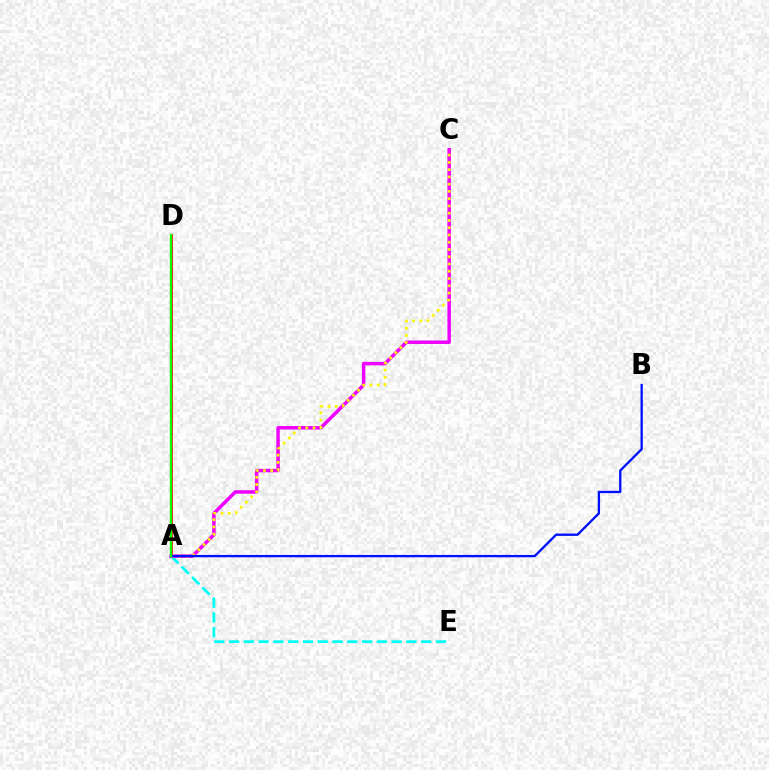{('A', 'D'): [{'color': '#ff0000', 'line_style': 'solid', 'thickness': 1.98}, {'color': '#08ff00', 'line_style': 'solid', 'thickness': 1.69}], ('A', 'E'): [{'color': '#00fff6', 'line_style': 'dashed', 'thickness': 2.01}], ('A', 'C'): [{'color': '#ee00ff', 'line_style': 'solid', 'thickness': 2.5}, {'color': '#fcf500', 'line_style': 'dotted', 'thickness': 1.97}], ('A', 'B'): [{'color': '#0010ff', 'line_style': 'solid', 'thickness': 1.68}]}